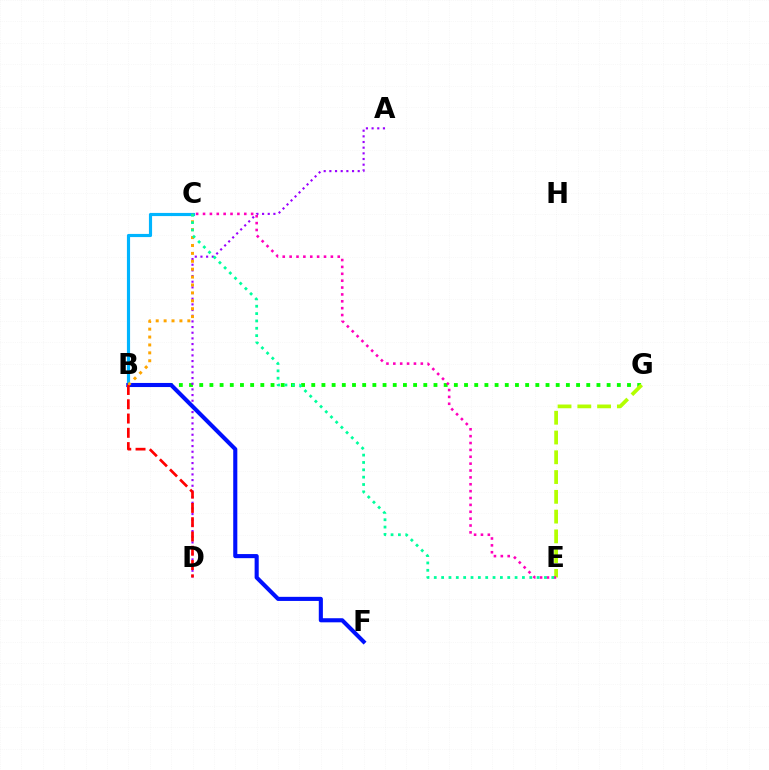{('B', 'G'): [{'color': '#08ff00', 'line_style': 'dotted', 'thickness': 2.77}], ('E', 'G'): [{'color': '#b3ff00', 'line_style': 'dashed', 'thickness': 2.69}], ('B', 'C'): [{'color': '#00b5ff', 'line_style': 'solid', 'thickness': 2.27}, {'color': '#ffa500', 'line_style': 'dotted', 'thickness': 2.15}], ('C', 'E'): [{'color': '#ff00bd', 'line_style': 'dotted', 'thickness': 1.87}, {'color': '#00ff9d', 'line_style': 'dotted', 'thickness': 2.0}], ('A', 'D'): [{'color': '#9b00ff', 'line_style': 'dotted', 'thickness': 1.54}], ('B', 'F'): [{'color': '#0010ff', 'line_style': 'solid', 'thickness': 2.95}], ('B', 'D'): [{'color': '#ff0000', 'line_style': 'dashed', 'thickness': 1.94}]}